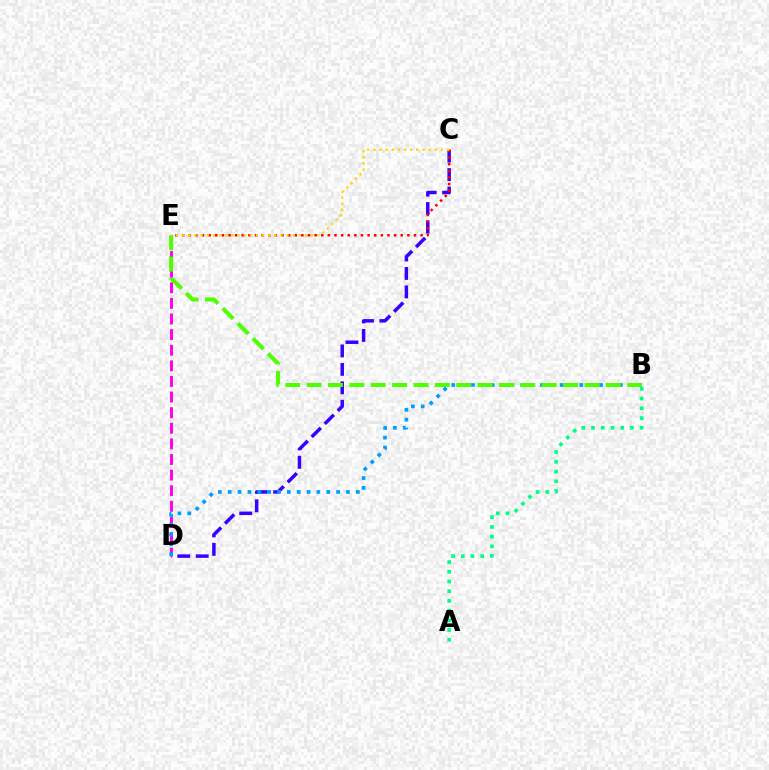{('C', 'D'): [{'color': '#3700ff', 'line_style': 'dashed', 'thickness': 2.51}], ('C', 'E'): [{'color': '#ff0000', 'line_style': 'dotted', 'thickness': 1.8}, {'color': '#ffd500', 'line_style': 'dotted', 'thickness': 1.67}], ('A', 'B'): [{'color': '#00ff86', 'line_style': 'dotted', 'thickness': 2.64}], ('D', 'E'): [{'color': '#ff00ed', 'line_style': 'dashed', 'thickness': 2.12}], ('B', 'D'): [{'color': '#009eff', 'line_style': 'dotted', 'thickness': 2.68}], ('B', 'E'): [{'color': '#4fff00', 'line_style': 'dashed', 'thickness': 2.9}]}